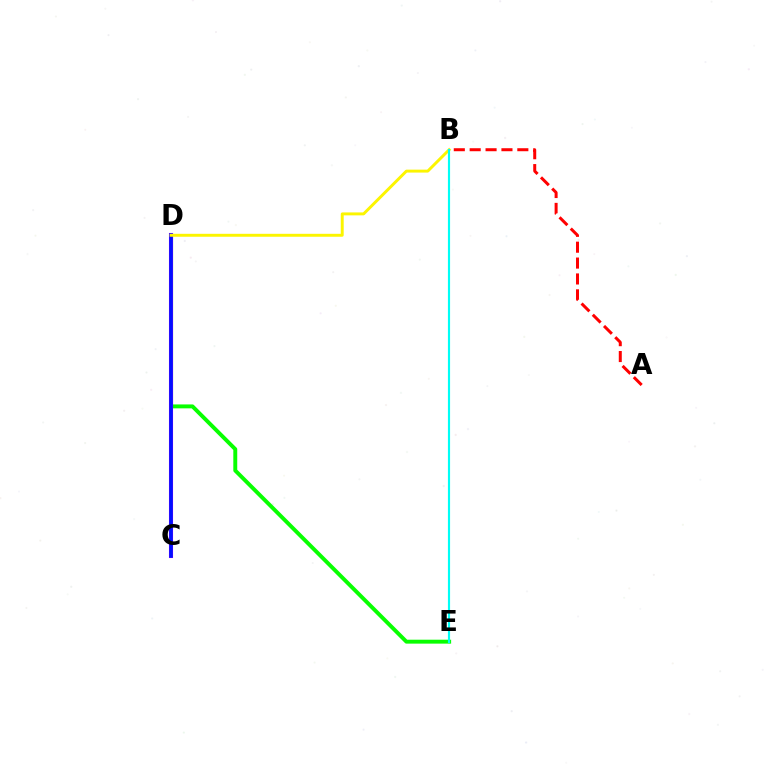{('A', 'B'): [{'color': '#ff0000', 'line_style': 'dashed', 'thickness': 2.16}], ('D', 'E'): [{'color': '#08ff00', 'line_style': 'solid', 'thickness': 2.82}], ('C', 'D'): [{'color': '#ee00ff', 'line_style': 'solid', 'thickness': 2.94}, {'color': '#0010ff', 'line_style': 'solid', 'thickness': 2.65}], ('B', 'D'): [{'color': '#fcf500', 'line_style': 'solid', 'thickness': 2.11}], ('B', 'E'): [{'color': '#00fff6', 'line_style': 'solid', 'thickness': 1.55}]}